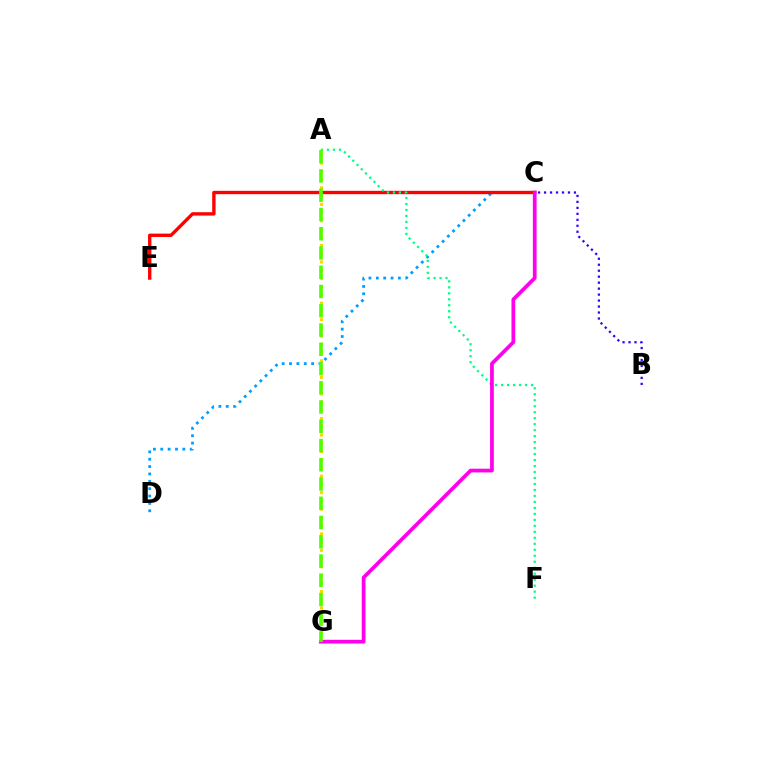{('A', 'G'): [{'color': '#ffd500', 'line_style': 'dotted', 'thickness': 2.24}, {'color': '#4fff00', 'line_style': 'dashed', 'thickness': 2.62}], ('C', 'D'): [{'color': '#009eff', 'line_style': 'dotted', 'thickness': 2.0}], ('C', 'E'): [{'color': '#ff0000', 'line_style': 'solid', 'thickness': 2.42}], ('B', 'C'): [{'color': '#3700ff', 'line_style': 'dotted', 'thickness': 1.62}], ('A', 'F'): [{'color': '#00ff86', 'line_style': 'dotted', 'thickness': 1.62}], ('C', 'G'): [{'color': '#ff00ed', 'line_style': 'solid', 'thickness': 2.69}]}